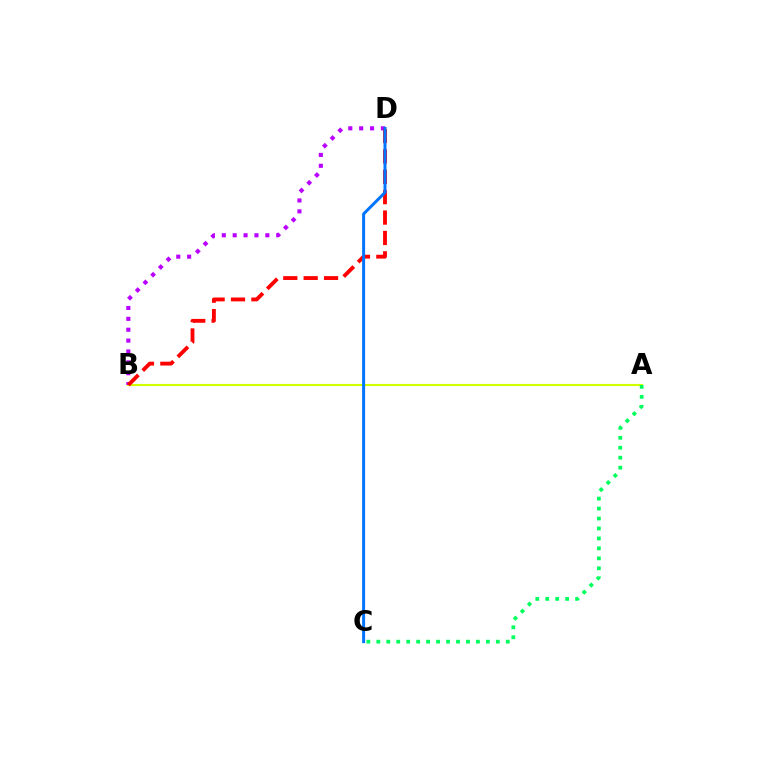{('A', 'B'): [{'color': '#d1ff00', 'line_style': 'solid', 'thickness': 1.54}], ('B', 'D'): [{'color': '#b900ff', 'line_style': 'dotted', 'thickness': 2.96}, {'color': '#ff0000', 'line_style': 'dashed', 'thickness': 2.77}], ('C', 'D'): [{'color': '#0074ff', 'line_style': 'solid', 'thickness': 2.15}], ('A', 'C'): [{'color': '#00ff5c', 'line_style': 'dotted', 'thickness': 2.71}]}